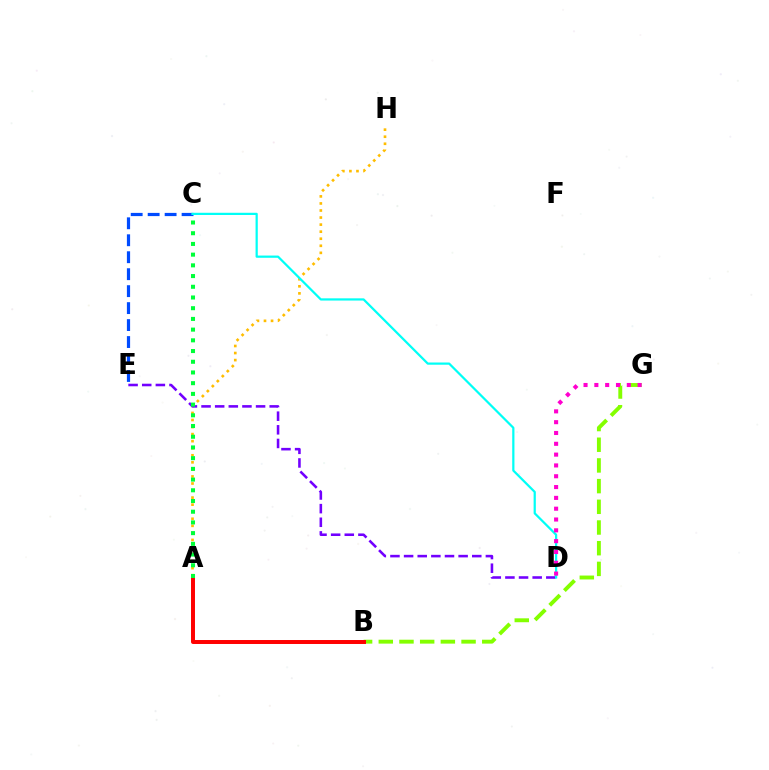{('B', 'G'): [{'color': '#84ff00', 'line_style': 'dashed', 'thickness': 2.81}], ('A', 'B'): [{'color': '#ff0000', 'line_style': 'solid', 'thickness': 2.86}], ('C', 'E'): [{'color': '#004bff', 'line_style': 'dashed', 'thickness': 2.3}], ('A', 'H'): [{'color': '#ffbd00', 'line_style': 'dotted', 'thickness': 1.92}], ('D', 'E'): [{'color': '#7200ff', 'line_style': 'dashed', 'thickness': 1.85}], ('C', 'D'): [{'color': '#00fff6', 'line_style': 'solid', 'thickness': 1.6}], ('D', 'G'): [{'color': '#ff00cf', 'line_style': 'dotted', 'thickness': 2.94}], ('A', 'C'): [{'color': '#00ff39', 'line_style': 'dotted', 'thickness': 2.91}]}